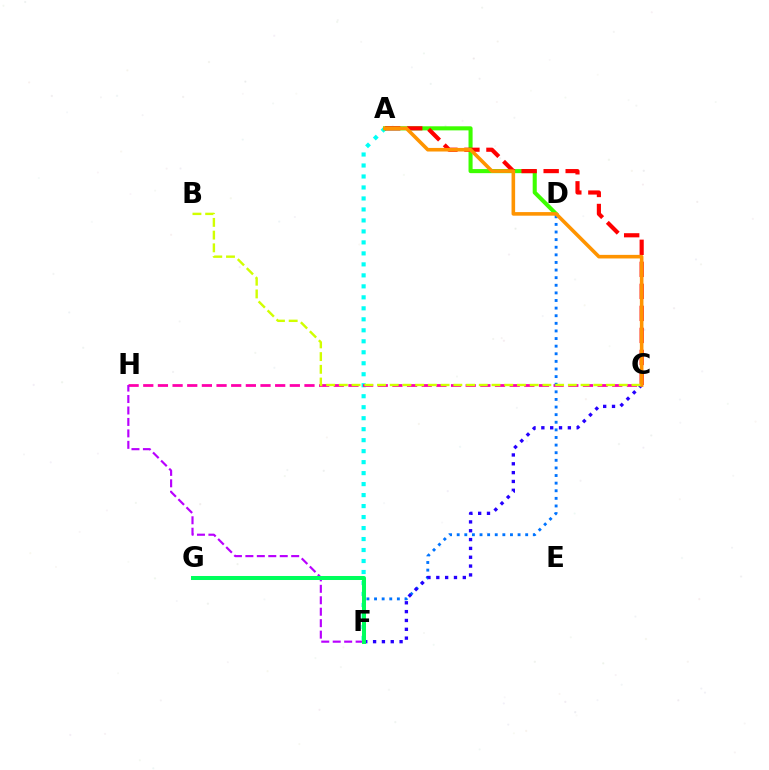{('A', 'F'): [{'color': '#00fff6', 'line_style': 'dotted', 'thickness': 2.99}], ('A', 'D'): [{'color': '#3dff00', 'line_style': 'solid', 'thickness': 2.93}], ('A', 'C'): [{'color': '#ff0000', 'line_style': 'dashed', 'thickness': 2.99}, {'color': '#ff9400', 'line_style': 'solid', 'thickness': 2.59}], ('C', 'H'): [{'color': '#ff00ac', 'line_style': 'dashed', 'thickness': 1.99}], ('D', 'F'): [{'color': '#0074ff', 'line_style': 'dotted', 'thickness': 2.07}], ('C', 'F'): [{'color': '#2500ff', 'line_style': 'dotted', 'thickness': 2.4}], ('F', 'H'): [{'color': '#b900ff', 'line_style': 'dashed', 'thickness': 1.56}], ('F', 'G'): [{'color': '#00ff5c', 'line_style': 'solid', 'thickness': 2.89}], ('B', 'C'): [{'color': '#d1ff00', 'line_style': 'dashed', 'thickness': 1.73}]}